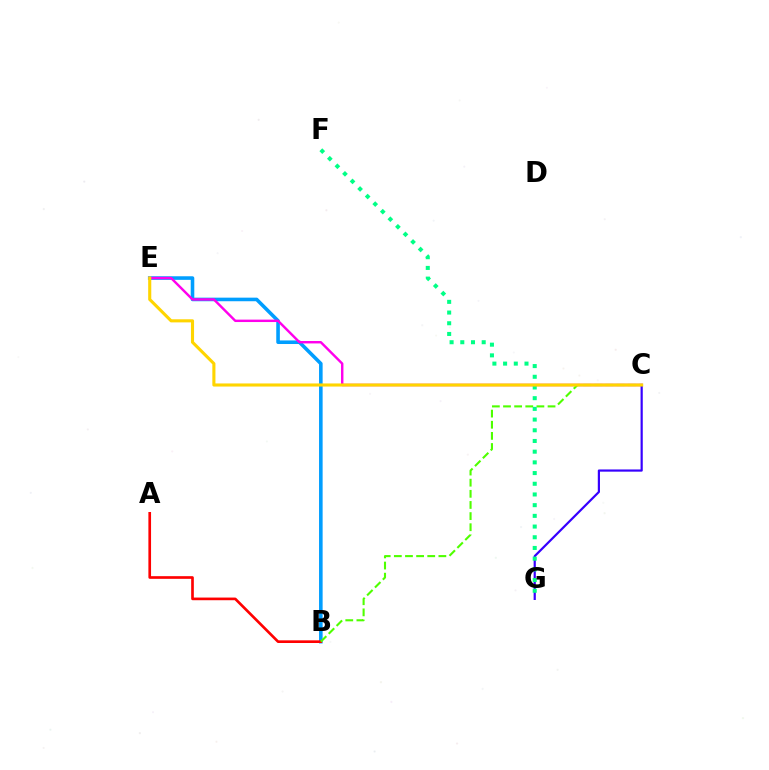{('B', 'E'): [{'color': '#009eff', 'line_style': 'solid', 'thickness': 2.58}], ('A', 'B'): [{'color': '#ff0000', 'line_style': 'solid', 'thickness': 1.92}], ('C', 'E'): [{'color': '#ff00ed', 'line_style': 'solid', 'thickness': 1.74}, {'color': '#ffd500', 'line_style': 'solid', 'thickness': 2.23}], ('C', 'G'): [{'color': '#3700ff', 'line_style': 'solid', 'thickness': 1.58}], ('B', 'C'): [{'color': '#4fff00', 'line_style': 'dashed', 'thickness': 1.51}], ('F', 'G'): [{'color': '#00ff86', 'line_style': 'dotted', 'thickness': 2.91}]}